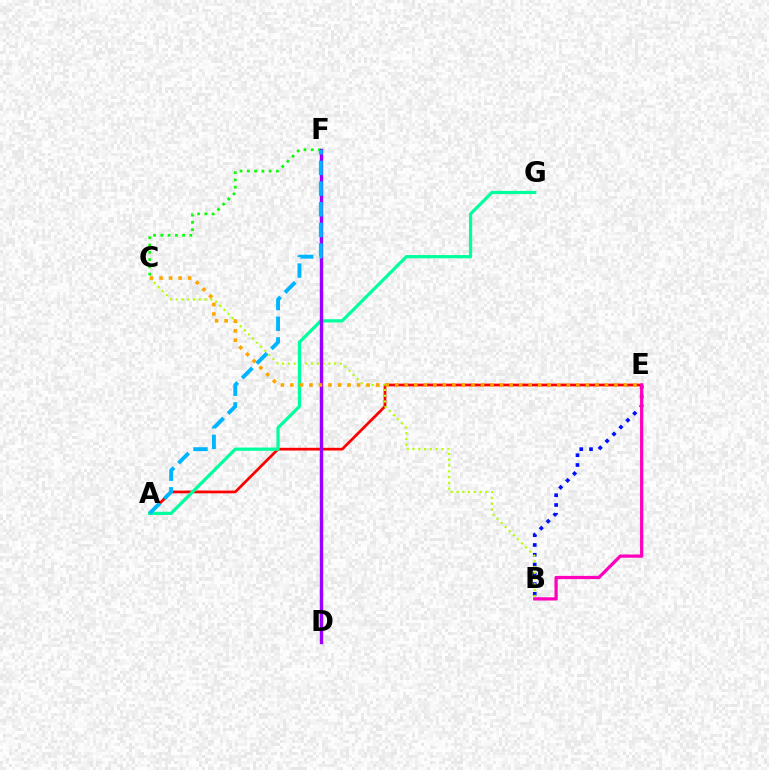{('B', 'E'): [{'color': '#0010ff', 'line_style': 'dotted', 'thickness': 2.65}, {'color': '#ff00bd', 'line_style': 'solid', 'thickness': 2.34}], ('A', 'E'): [{'color': '#ff0000', 'line_style': 'solid', 'thickness': 1.97}], ('B', 'C'): [{'color': '#b3ff00', 'line_style': 'dotted', 'thickness': 1.57}], ('C', 'F'): [{'color': '#08ff00', 'line_style': 'dotted', 'thickness': 1.98}], ('A', 'G'): [{'color': '#00ff9d', 'line_style': 'solid', 'thickness': 2.32}], ('D', 'F'): [{'color': '#9b00ff', 'line_style': 'solid', 'thickness': 2.45}], ('C', 'E'): [{'color': '#ffa500', 'line_style': 'dotted', 'thickness': 2.59}], ('A', 'F'): [{'color': '#00b5ff', 'line_style': 'dashed', 'thickness': 2.81}]}